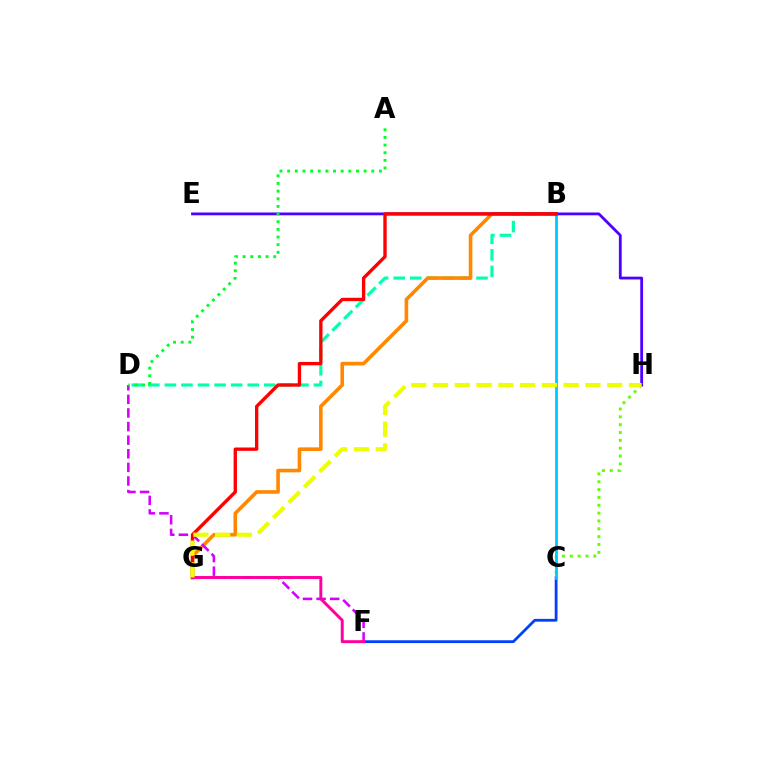{('B', 'D'): [{'color': '#00ffaf', 'line_style': 'dashed', 'thickness': 2.25}], ('C', 'F'): [{'color': '#003fff', 'line_style': 'solid', 'thickness': 2.0}], ('B', 'G'): [{'color': '#ff8800', 'line_style': 'solid', 'thickness': 2.59}, {'color': '#ff0000', 'line_style': 'solid', 'thickness': 2.41}], ('C', 'H'): [{'color': '#66ff00', 'line_style': 'dotted', 'thickness': 2.13}], ('B', 'C'): [{'color': '#00c7ff', 'line_style': 'solid', 'thickness': 1.99}], ('E', 'H'): [{'color': '#4f00ff', 'line_style': 'solid', 'thickness': 2.02}], ('D', 'F'): [{'color': '#d600ff', 'line_style': 'dashed', 'thickness': 1.85}], ('F', 'G'): [{'color': '#ff00a0', 'line_style': 'solid', 'thickness': 2.12}], ('G', 'H'): [{'color': '#eeff00', 'line_style': 'dashed', 'thickness': 2.96}], ('A', 'D'): [{'color': '#00ff27', 'line_style': 'dotted', 'thickness': 2.08}]}